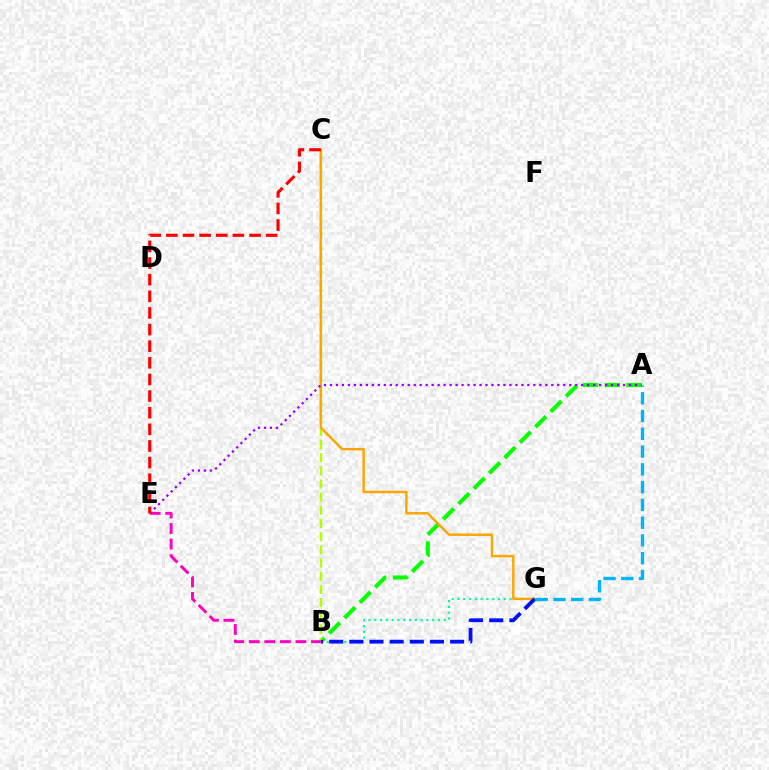{('B', 'G'): [{'color': '#00ff9d', 'line_style': 'dotted', 'thickness': 1.57}, {'color': '#0010ff', 'line_style': 'dashed', 'thickness': 2.74}], ('A', 'B'): [{'color': '#08ff00', 'line_style': 'dashed', 'thickness': 2.95}], ('B', 'C'): [{'color': '#b3ff00', 'line_style': 'dashed', 'thickness': 1.79}], ('C', 'G'): [{'color': '#ffa500', 'line_style': 'solid', 'thickness': 1.75}], ('A', 'G'): [{'color': '#00b5ff', 'line_style': 'dashed', 'thickness': 2.41}], ('B', 'E'): [{'color': '#ff00bd', 'line_style': 'dashed', 'thickness': 2.11}], ('A', 'E'): [{'color': '#9b00ff', 'line_style': 'dotted', 'thickness': 1.63}], ('C', 'E'): [{'color': '#ff0000', 'line_style': 'dashed', 'thickness': 2.26}]}